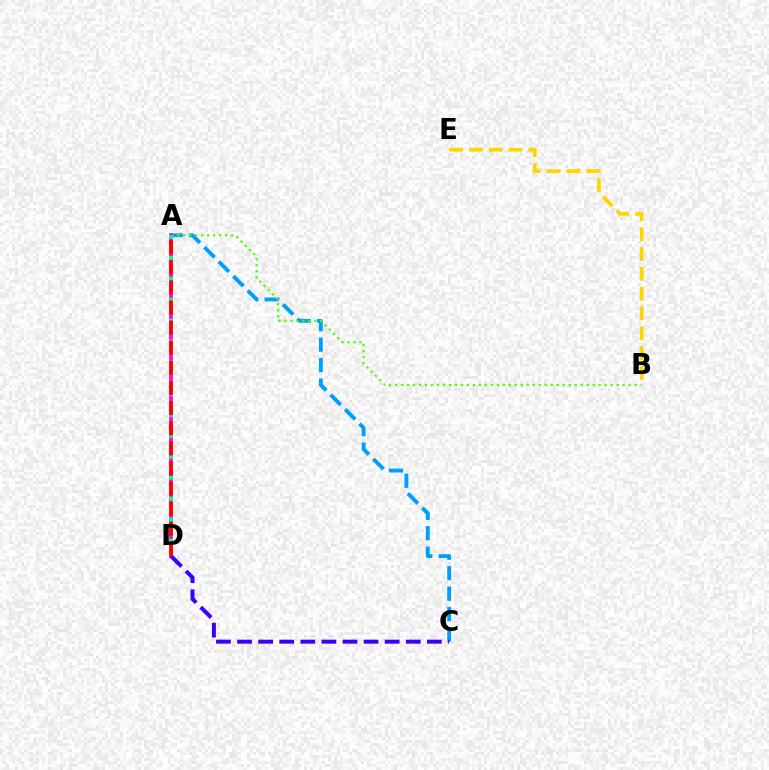{('A', 'C'): [{'color': '#009eff', 'line_style': 'dashed', 'thickness': 2.78}], ('A', 'B'): [{'color': '#4fff00', 'line_style': 'dotted', 'thickness': 1.63}], ('A', 'D'): [{'color': '#ff00ed', 'line_style': 'solid', 'thickness': 2.62}, {'color': '#00ff86', 'line_style': 'dotted', 'thickness': 2.84}, {'color': '#ff0000', 'line_style': 'dashed', 'thickness': 2.73}], ('C', 'D'): [{'color': '#3700ff', 'line_style': 'dashed', 'thickness': 2.87}], ('B', 'E'): [{'color': '#ffd500', 'line_style': 'dashed', 'thickness': 2.69}]}